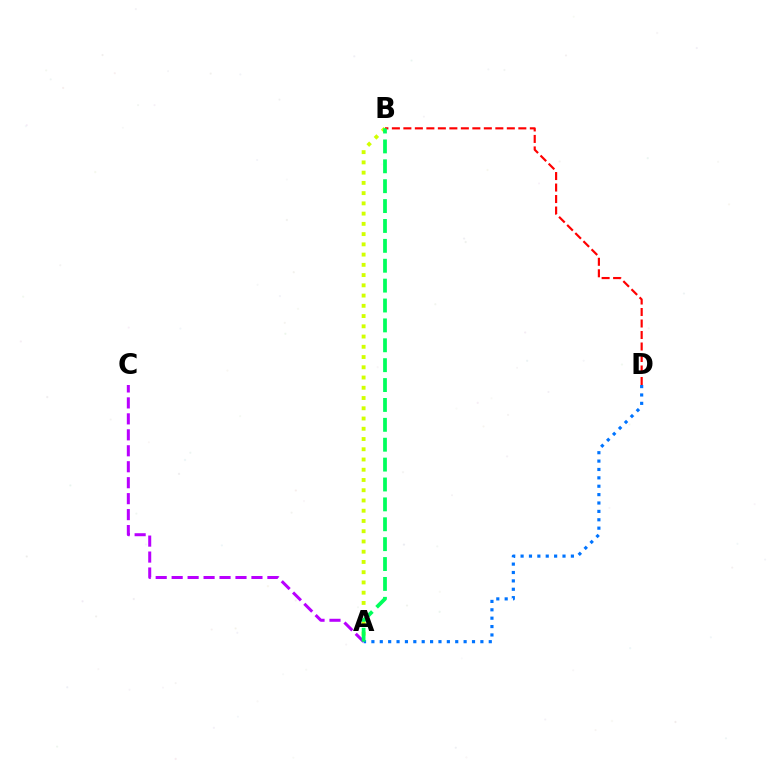{('A', 'C'): [{'color': '#b900ff', 'line_style': 'dashed', 'thickness': 2.17}], ('A', 'B'): [{'color': '#d1ff00', 'line_style': 'dotted', 'thickness': 2.78}, {'color': '#00ff5c', 'line_style': 'dashed', 'thickness': 2.7}], ('B', 'D'): [{'color': '#ff0000', 'line_style': 'dashed', 'thickness': 1.56}], ('A', 'D'): [{'color': '#0074ff', 'line_style': 'dotted', 'thickness': 2.28}]}